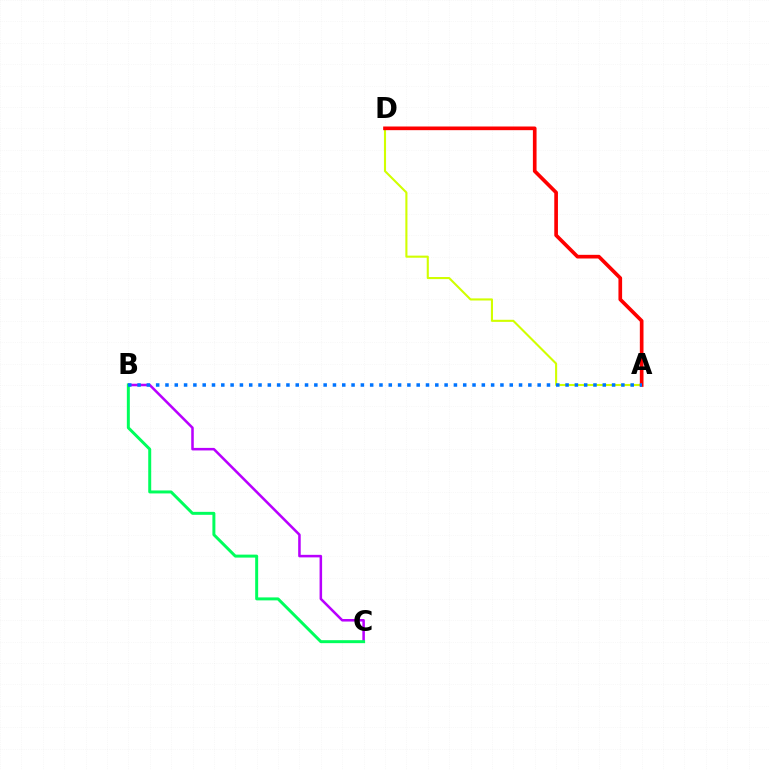{('B', 'C'): [{'color': '#b900ff', 'line_style': 'solid', 'thickness': 1.83}, {'color': '#00ff5c', 'line_style': 'solid', 'thickness': 2.14}], ('A', 'D'): [{'color': '#d1ff00', 'line_style': 'solid', 'thickness': 1.51}, {'color': '#ff0000', 'line_style': 'solid', 'thickness': 2.64}], ('A', 'B'): [{'color': '#0074ff', 'line_style': 'dotted', 'thickness': 2.53}]}